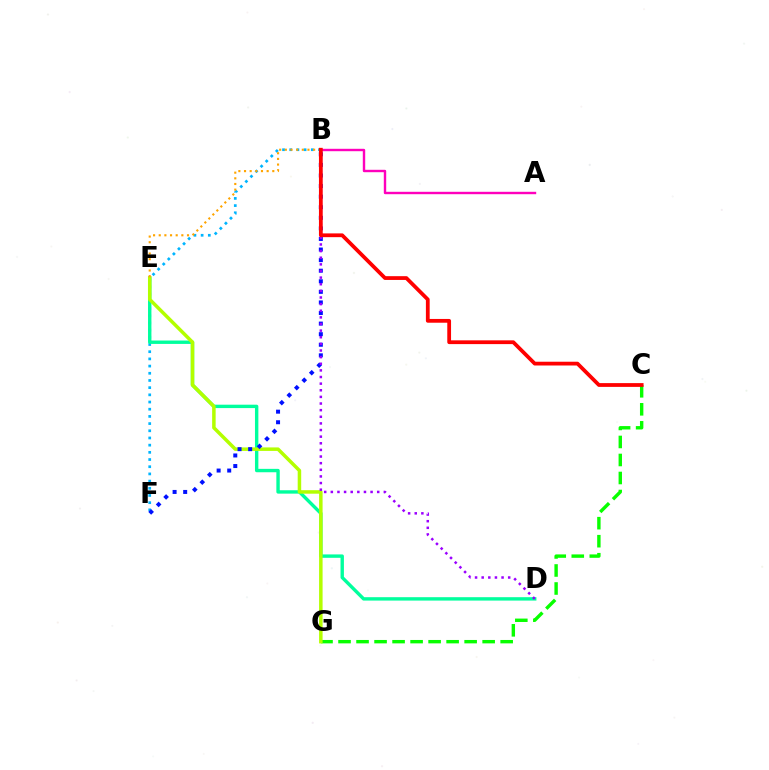{('C', 'G'): [{'color': '#08ff00', 'line_style': 'dashed', 'thickness': 2.45}], ('B', 'F'): [{'color': '#00b5ff', 'line_style': 'dotted', 'thickness': 1.95}, {'color': '#0010ff', 'line_style': 'dotted', 'thickness': 2.87}], ('D', 'E'): [{'color': '#00ff9d', 'line_style': 'solid', 'thickness': 2.44}], ('E', 'G'): [{'color': '#b3ff00', 'line_style': 'solid', 'thickness': 2.52}], ('B', 'E'): [{'color': '#ffa500', 'line_style': 'dotted', 'thickness': 1.54}], ('A', 'B'): [{'color': '#ff00bd', 'line_style': 'solid', 'thickness': 1.73}], ('B', 'D'): [{'color': '#9b00ff', 'line_style': 'dotted', 'thickness': 1.8}], ('B', 'C'): [{'color': '#ff0000', 'line_style': 'solid', 'thickness': 2.71}]}